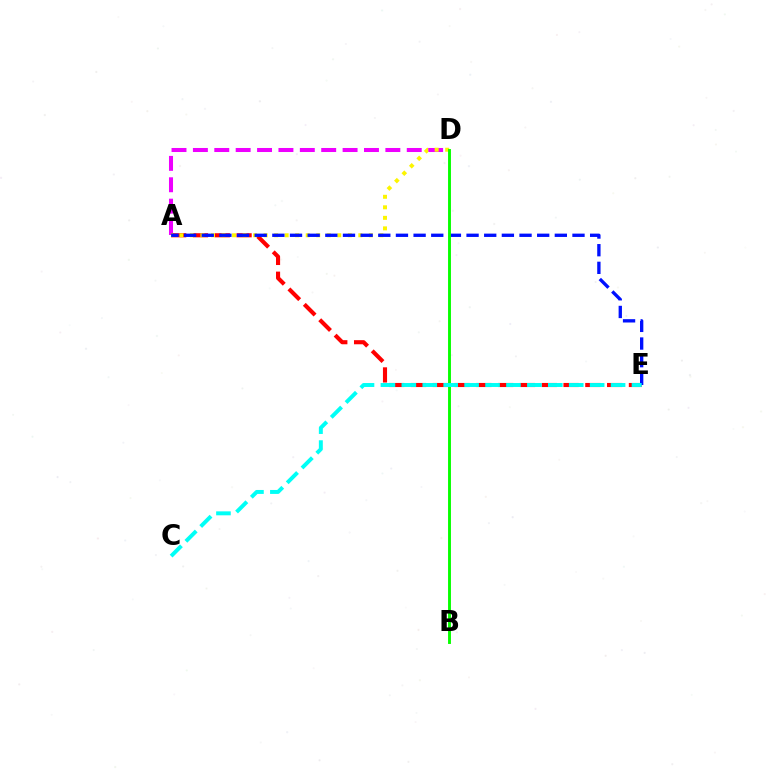{('A', 'D'): [{'color': '#ee00ff', 'line_style': 'dashed', 'thickness': 2.91}, {'color': '#fcf500', 'line_style': 'dotted', 'thickness': 2.86}], ('A', 'E'): [{'color': '#ff0000', 'line_style': 'dashed', 'thickness': 2.96}, {'color': '#0010ff', 'line_style': 'dashed', 'thickness': 2.4}], ('B', 'D'): [{'color': '#08ff00', 'line_style': 'solid', 'thickness': 2.09}], ('C', 'E'): [{'color': '#00fff6', 'line_style': 'dashed', 'thickness': 2.84}]}